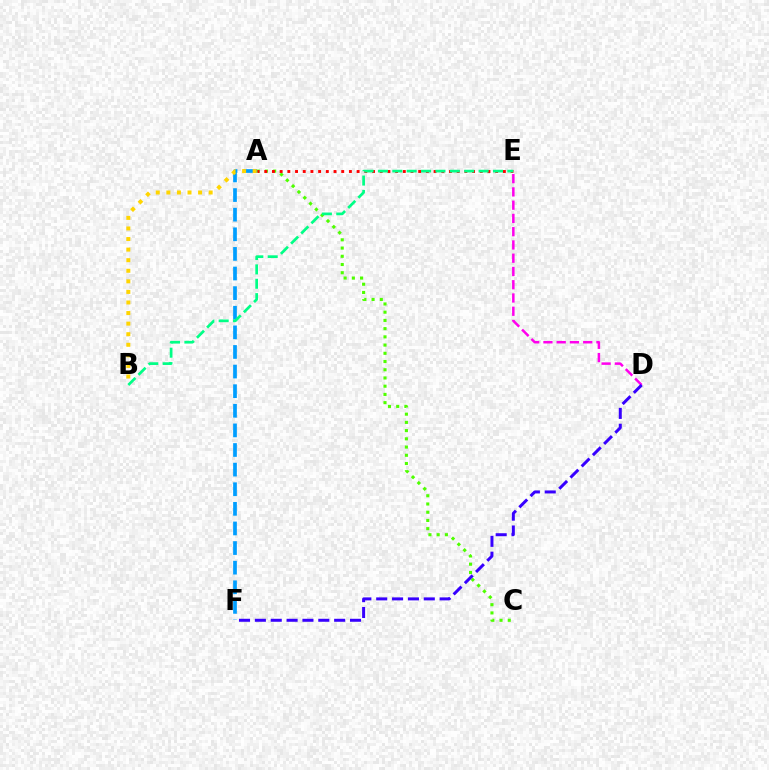{('A', 'C'): [{'color': '#4fff00', 'line_style': 'dotted', 'thickness': 2.23}], ('D', 'E'): [{'color': '#ff00ed', 'line_style': 'dashed', 'thickness': 1.8}], ('A', 'E'): [{'color': '#ff0000', 'line_style': 'dotted', 'thickness': 2.09}], ('D', 'F'): [{'color': '#3700ff', 'line_style': 'dashed', 'thickness': 2.15}], ('A', 'F'): [{'color': '#009eff', 'line_style': 'dashed', 'thickness': 2.66}], ('A', 'B'): [{'color': '#ffd500', 'line_style': 'dotted', 'thickness': 2.87}], ('B', 'E'): [{'color': '#00ff86', 'line_style': 'dashed', 'thickness': 1.95}]}